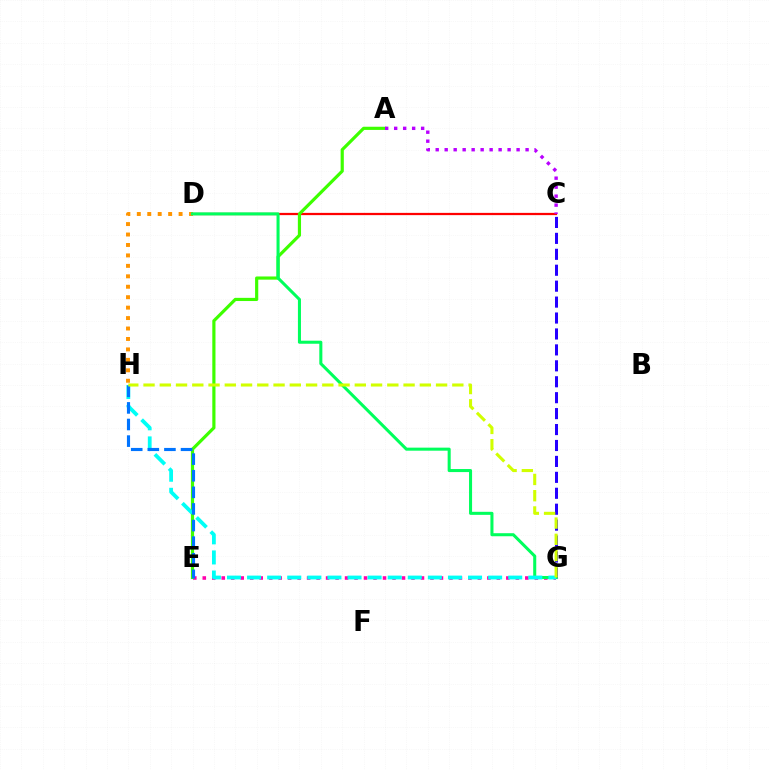{('E', 'G'): [{'color': '#ff00ac', 'line_style': 'dotted', 'thickness': 2.58}], ('C', 'D'): [{'color': '#ff0000', 'line_style': 'solid', 'thickness': 1.62}], ('D', 'H'): [{'color': '#ff9400', 'line_style': 'dotted', 'thickness': 2.84}], ('A', 'E'): [{'color': '#3dff00', 'line_style': 'solid', 'thickness': 2.29}], ('C', 'G'): [{'color': '#2500ff', 'line_style': 'dashed', 'thickness': 2.16}], ('D', 'G'): [{'color': '#00ff5c', 'line_style': 'solid', 'thickness': 2.19}], ('G', 'H'): [{'color': '#00fff6', 'line_style': 'dashed', 'thickness': 2.73}, {'color': '#d1ff00', 'line_style': 'dashed', 'thickness': 2.21}], ('A', 'C'): [{'color': '#b900ff', 'line_style': 'dotted', 'thickness': 2.44}], ('E', 'H'): [{'color': '#0074ff', 'line_style': 'dashed', 'thickness': 2.26}]}